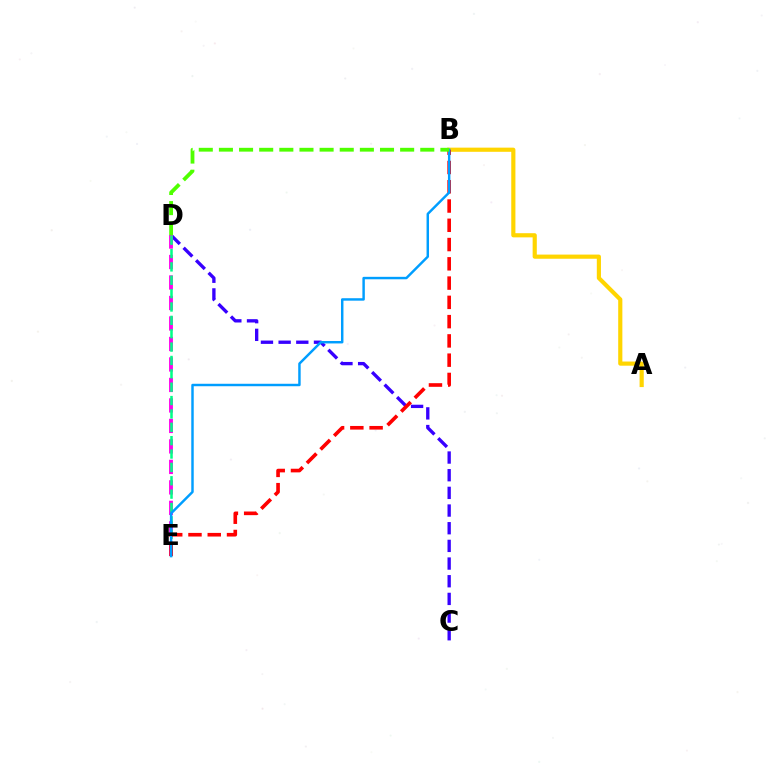{('A', 'B'): [{'color': '#ffd500', 'line_style': 'solid', 'thickness': 2.99}], ('C', 'D'): [{'color': '#3700ff', 'line_style': 'dashed', 'thickness': 2.4}], ('D', 'E'): [{'color': '#ff00ed', 'line_style': 'dashed', 'thickness': 2.78}, {'color': '#00ff86', 'line_style': 'dashed', 'thickness': 1.82}], ('B', 'E'): [{'color': '#ff0000', 'line_style': 'dashed', 'thickness': 2.62}, {'color': '#009eff', 'line_style': 'solid', 'thickness': 1.77}], ('B', 'D'): [{'color': '#4fff00', 'line_style': 'dashed', 'thickness': 2.74}]}